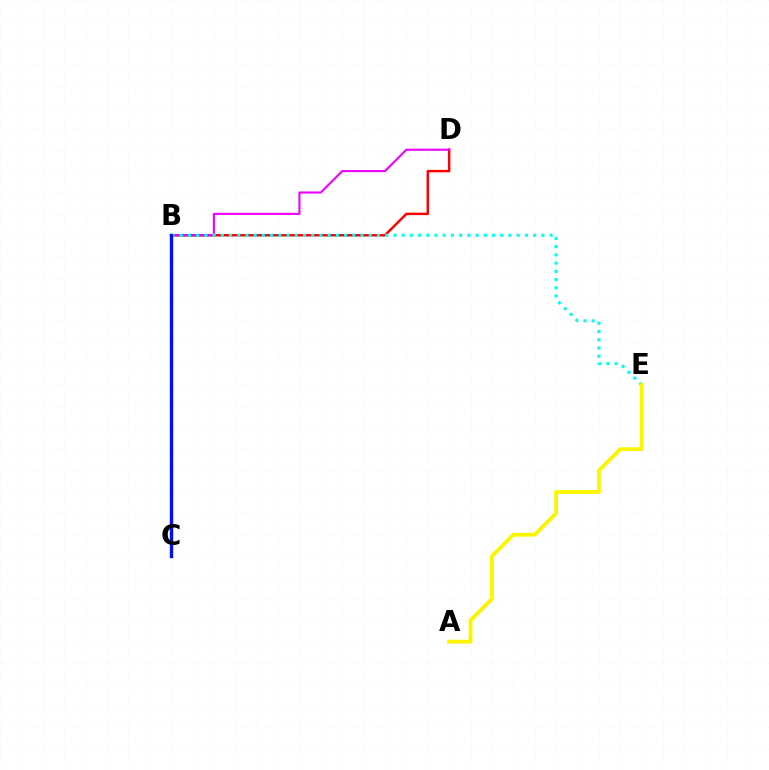{('B', 'C'): [{'color': '#08ff00', 'line_style': 'dotted', 'thickness': 2.14}, {'color': '#0010ff', 'line_style': 'solid', 'thickness': 2.42}], ('B', 'D'): [{'color': '#ff0000', 'line_style': 'solid', 'thickness': 1.78}, {'color': '#ee00ff', 'line_style': 'solid', 'thickness': 1.51}], ('B', 'E'): [{'color': '#00fff6', 'line_style': 'dotted', 'thickness': 2.23}], ('A', 'E'): [{'color': '#fcf500', 'line_style': 'solid', 'thickness': 2.76}]}